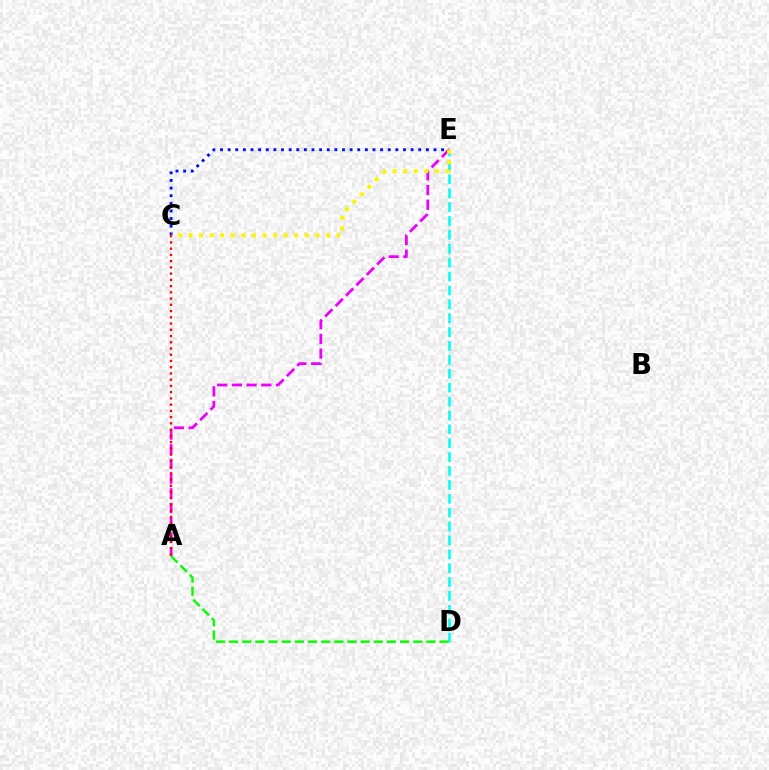{('D', 'E'): [{'color': '#00fff6', 'line_style': 'dashed', 'thickness': 1.89}], ('C', 'E'): [{'color': '#0010ff', 'line_style': 'dotted', 'thickness': 2.07}, {'color': '#fcf500', 'line_style': 'dotted', 'thickness': 2.87}], ('A', 'E'): [{'color': '#ee00ff', 'line_style': 'dashed', 'thickness': 2.0}], ('A', 'C'): [{'color': '#ff0000', 'line_style': 'dotted', 'thickness': 1.7}], ('A', 'D'): [{'color': '#08ff00', 'line_style': 'dashed', 'thickness': 1.79}]}